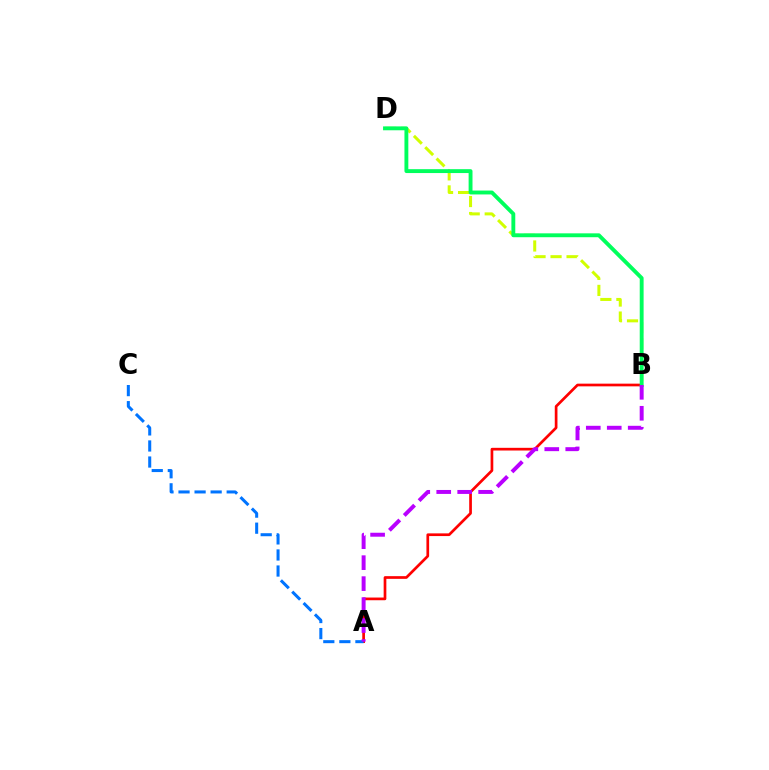{('B', 'D'): [{'color': '#d1ff00', 'line_style': 'dashed', 'thickness': 2.18}, {'color': '#00ff5c', 'line_style': 'solid', 'thickness': 2.79}], ('A', 'B'): [{'color': '#ff0000', 'line_style': 'solid', 'thickness': 1.94}, {'color': '#b900ff', 'line_style': 'dashed', 'thickness': 2.85}], ('A', 'C'): [{'color': '#0074ff', 'line_style': 'dashed', 'thickness': 2.18}]}